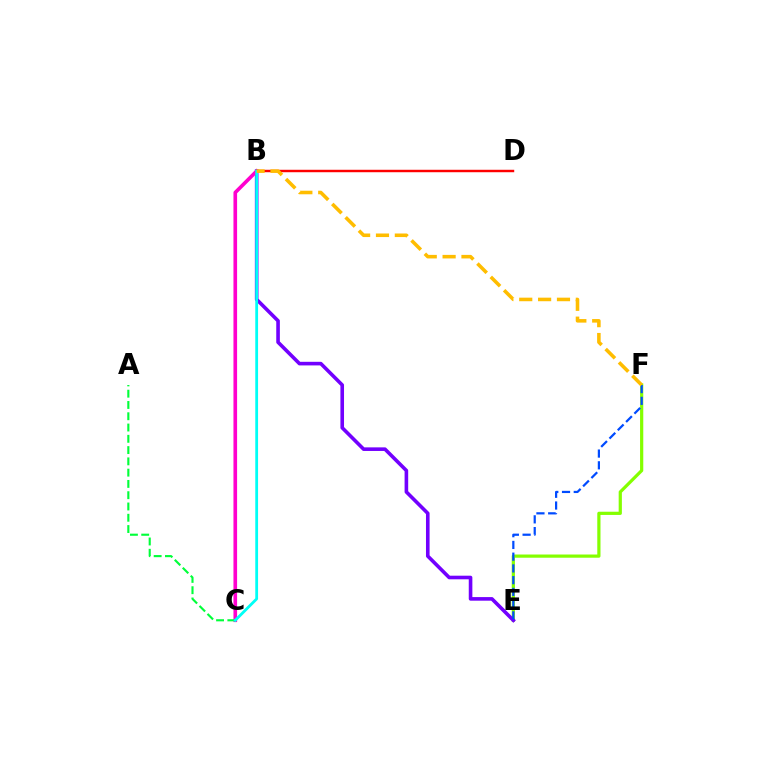{('E', 'F'): [{'color': '#84ff00', 'line_style': 'solid', 'thickness': 2.31}, {'color': '#004bff', 'line_style': 'dashed', 'thickness': 1.6}], ('B', 'E'): [{'color': '#7200ff', 'line_style': 'solid', 'thickness': 2.6}], ('B', 'C'): [{'color': '#ff00cf', 'line_style': 'solid', 'thickness': 2.62}, {'color': '#00fff6', 'line_style': 'solid', 'thickness': 2.02}], ('A', 'C'): [{'color': '#00ff39', 'line_style': 'dashed', 'thickness': 1.53}], ('B', 'D'): [{'color': '#ff0000', 'line_style': 'solid', 'thickness': 1.76}], ('B', 'F'): [{'color': '#ffbd00', 'line_style': 'dashed', 'thickness': 2.56}]}